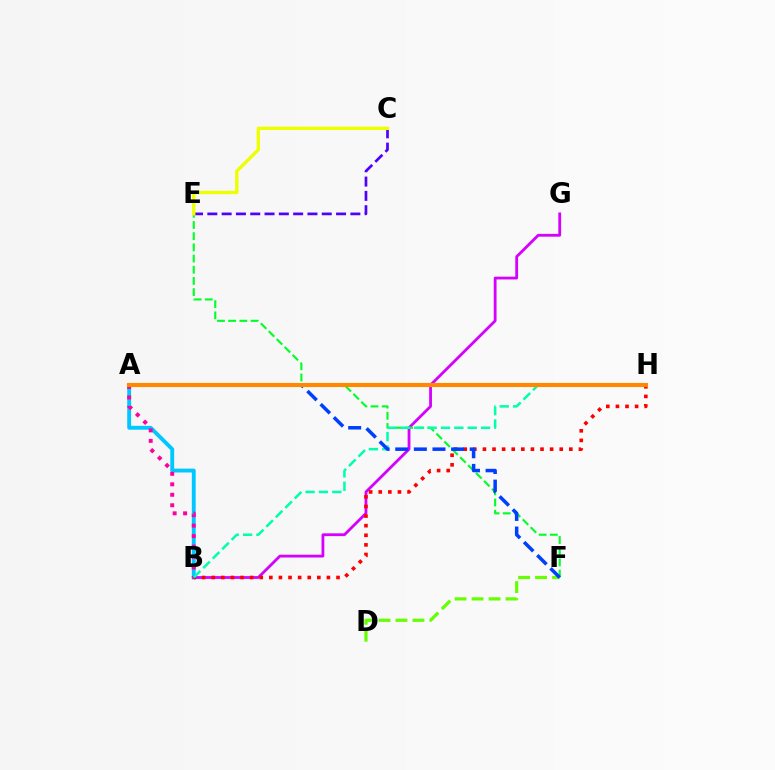{('A', 'B'): [{'color': '#00c7ff', 'line_style': 'solid', 'thickness': 2.78}, {'color': '#ff00a0', 'line_style': 'dotted', 'thickness': 2.85}], ('D', 'F'): [{'color': '#66ff00', 'line_style': 'dashed', 'thickness': 2.31}], ('B', 'G'): [{'color': '#d600ff', 'line_style': 'solid', 'thickness': 2.02}], ('B', 'H'): [{'color': '#ff0000', 'line_style': 'dotted', 'thickness': 2.61}, {'color': '#00ffaf', 'line_style': 'dashed', 'thickness': 1.81}], ('E', 'F'): [{'color': '#00ff27', 'line_style': 'dashed', 'thickness': 1.52}], ('C', 'E'): [{'color': '#4f00ff', 'line_style': 'dashed', 'thickness': 1.94}, {'color': '#eeff00', 'line_style': 'solid', 'thickness': 2.4}], ('A', 'F'): [{'color': '#003fff', 'line_style': 'dashed', 'thickness': 2.53}], ('A', 'H'): [{'color': '#ff8800', 'line_style': 'solid', 'thickness': 2.95}]}